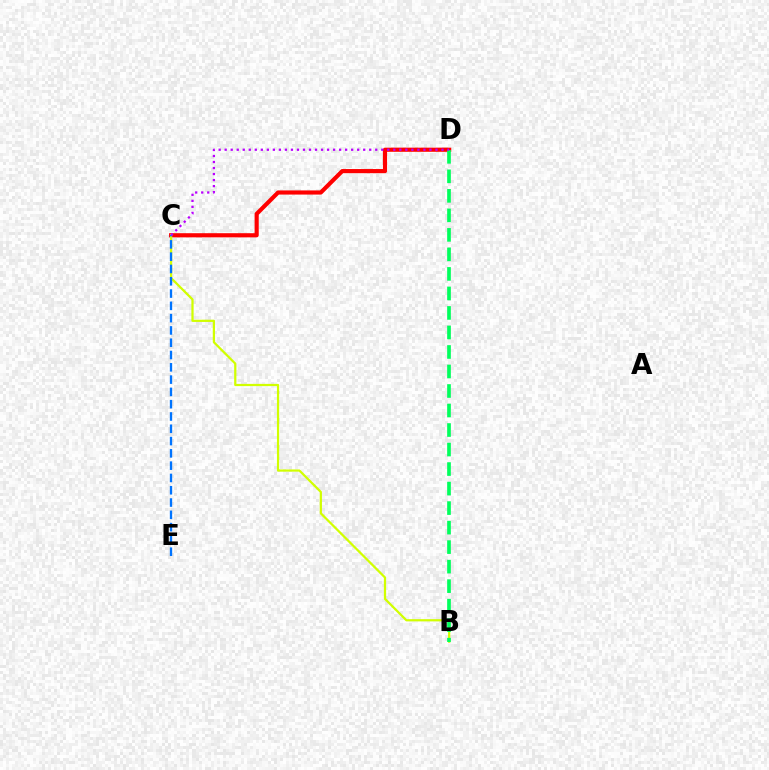{('C', 'D'): [{'color': '#ff0000', 'line_style': 'solid', 'thickness': 2.98}, {'color': '#b900ff', 'line_style': 'dotted', 'thickness': 1.64}], ('B', 'C'): [{'color': '#d1ff00', 'line_style': 'solid', 'thickness': 1.61}], ('C', 'E'): [{'color': '#0074ff', 'line_style': 'dashed', 'thickness': 1.67}], ('B', 'D'): [{'color': '#00ff5c', 'line_style': 'dashed', 'thickness': 2.65}]}